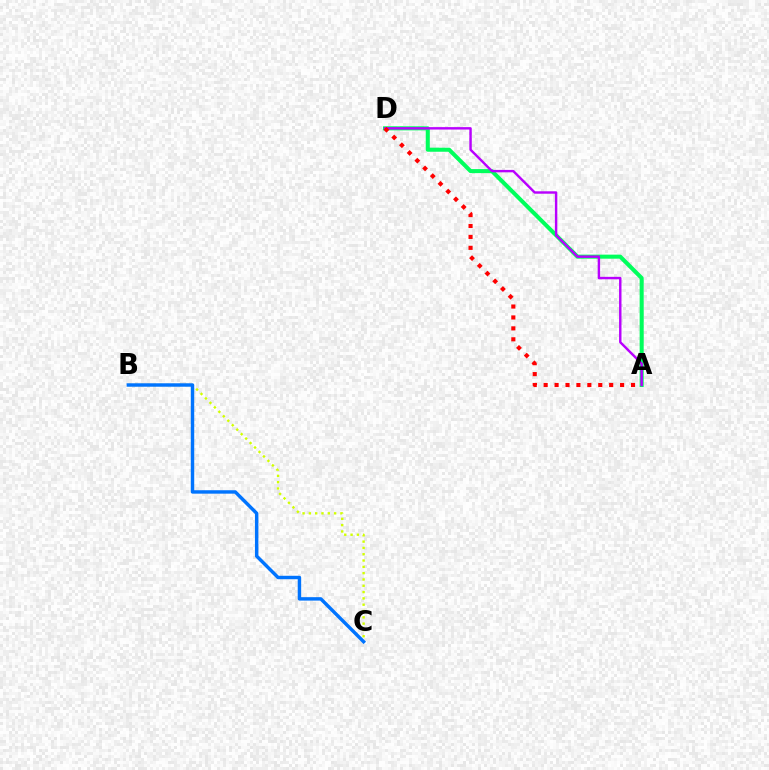{('B', 'C'): [{'color': '#d1ff00', 'line_style': 'dotted', 'thickness': 1.71}, {'color': '#0074ff', 'line_style': 'solid', 'thickness': 2.47}], ('A', 'D'): [{'color': '#00ff5c', 'line_style': 'solid', 'thickness': 2.92}, {'color': '#b900ff', 'line_style': 'solid', 'thickness': 1.74}, {'color': '#ff0000', 'line_style': 'dotted', 'thickness': 2.97}]}